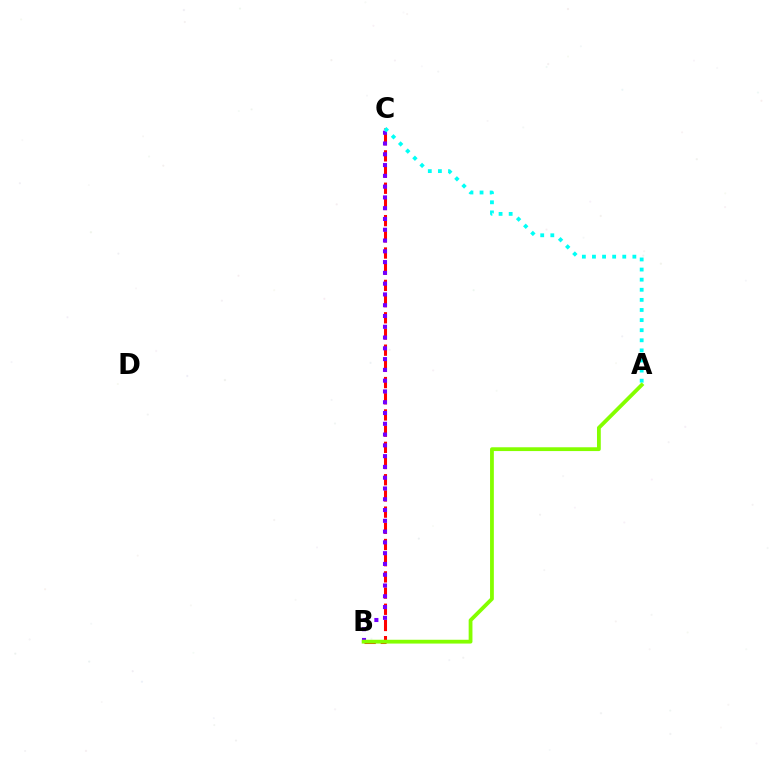{('B', 'C'): [{'color': '#ff0000', 'line_style': 'dashed', 'thickness': 2.2}, {'color': '#7200ff', 'line_style': 'dotted', 'thickness': 2.93}], ('A', 'C'): [{'color': '#00fff6', 'line_style': 'dotted', 'thickness': 2.74}], ('A', 'B'): [{'color': '#84ff00', 'line_style': 'solid', 'thickness': 2.73}]}